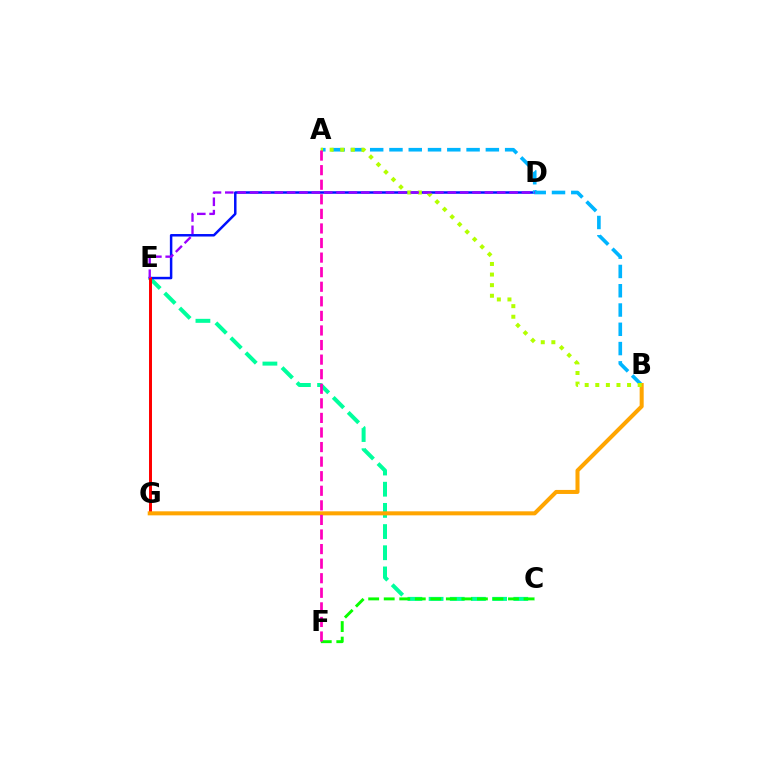{('C', 'E'): [{'color': '#00ff9d', 'line_style': 'dashed', 'thickness': 2.88}], ('C', 'F'): [{'color': '#08ff00', 'line_style': 'dashed', 'thickness': 2.11}], ('D', 'E'): [{'color': '#0010ff', 'line_style': 'solid', 'thickness': 1.79}, {'color': '#9b00ff', 'line_style': 'dashed', 'thickness': 1.68}], ('A', 'B'): [{'color': '#00b5ff', 'line_style': 'dashed', 'thickness': 2.62}, {'color': '#b3ff00', 'line_style': 'dotted', 'thickness': 2.88}], ('E', 'G'): [{'color': '#ff0000', 'line_style': 'solid', 'thickness': 2.14}], ('B', 'G'): [{'color': '#ffa500', 'line_style': 'solid', 'thickness': 2.91}], ('A', 'F'): [{'color': '#ff00bd', 'line_style': 'dashed', 'thickness': 1.98}]}